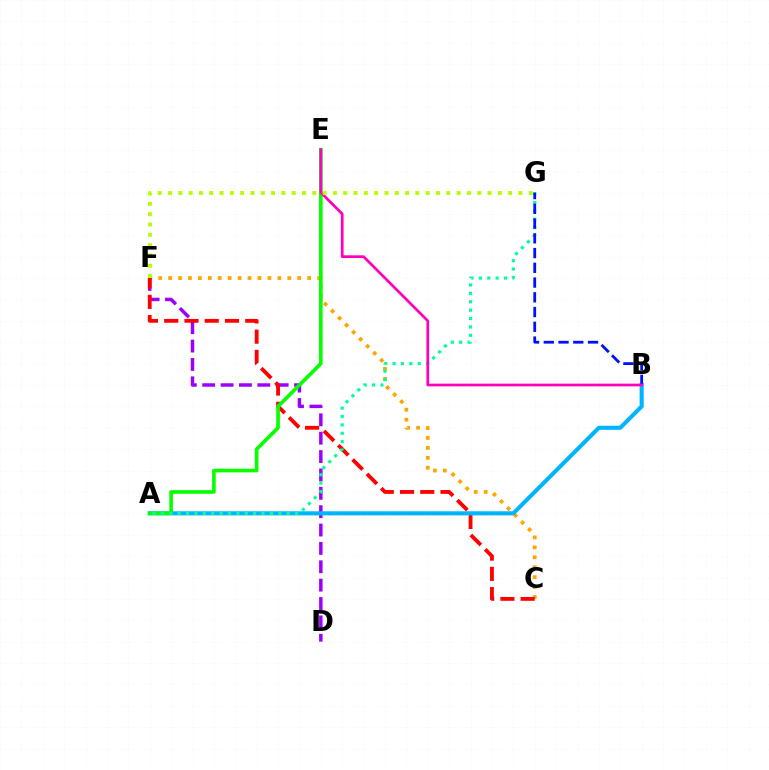{('C', 'F'): [{'color': '#ffa500', 'line_style': 'dotted', 'thickness': 2.7}, {'color': '#ff0000', 'line_style': 'dashed', 'thickness': 2.75}], ('D', 'F'): [{'color': '#9b00ff', 'line_style': 'dashed', 'thickness': 2.5}], ('A', 'B'): [{'color': '#00b5ff', 'line_style': 'solid', 'thickness': 2.94}], ('A', 'E'): [{'color': '#08ff00', 'line_style': 'solid', 'thickness': 2.63}], ('A', 'G'): [{'color': '#00ff9d', 'line_style': 'dotted', 'thickness': 2.28}], ('B', 'G'): [{'color': '#0010ff', 'line_style': 'dashed', 'thickness': 2.0}], ('B', 'E'): [{'color': '#ff00bd', 'line_style': 'solid', 'thickness': 1.97}], ('F', 'G'): [{'color': '#b3ff00', 'line_style': 'dotted', 'thickness': 2.8}]}